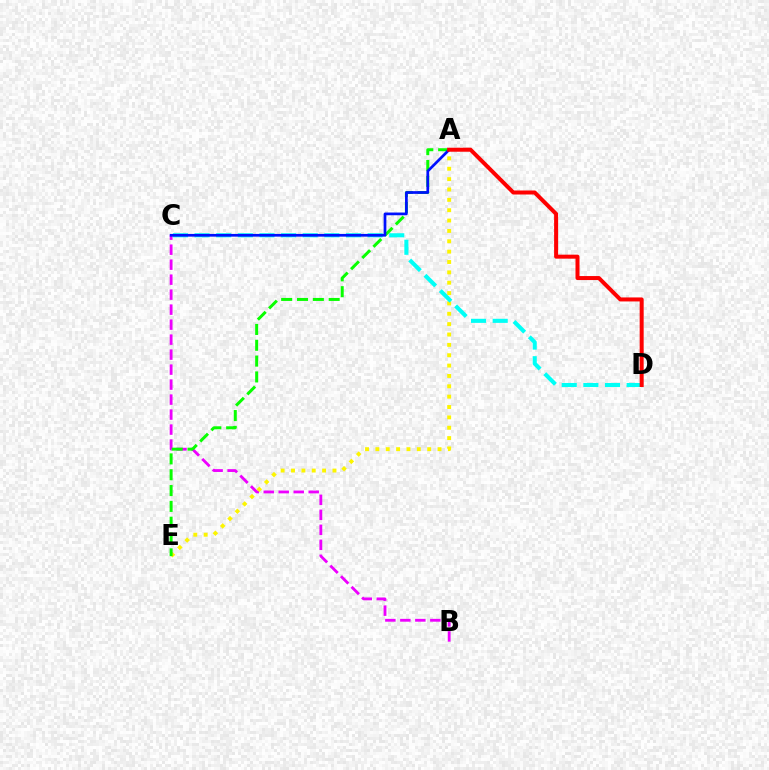{('B', 'C'): [{'color': '#ee00ff', 'line_style': 'dashed', 'thickness': 2.04}], ('A', 'E'): [{'color': '#fcf500', 'line_style': 'dotted', 'thickness': 2.81}, {'color': '#08ff00', 'line_style': 'dashed', 'thickness': 2.15}], ('C', 'D'): [{'color': '#00fff6', 'line_style': 'dashed', 'thickness': 2.94}], ('A', 'C'): [{'color': '#0010ff', 'line_style': 'solid', 'thickness': 1.96}], ('A', 'D'): [{'color': '#ff0000', 'line_style': 'solid', 'thickness': 2.88}]}